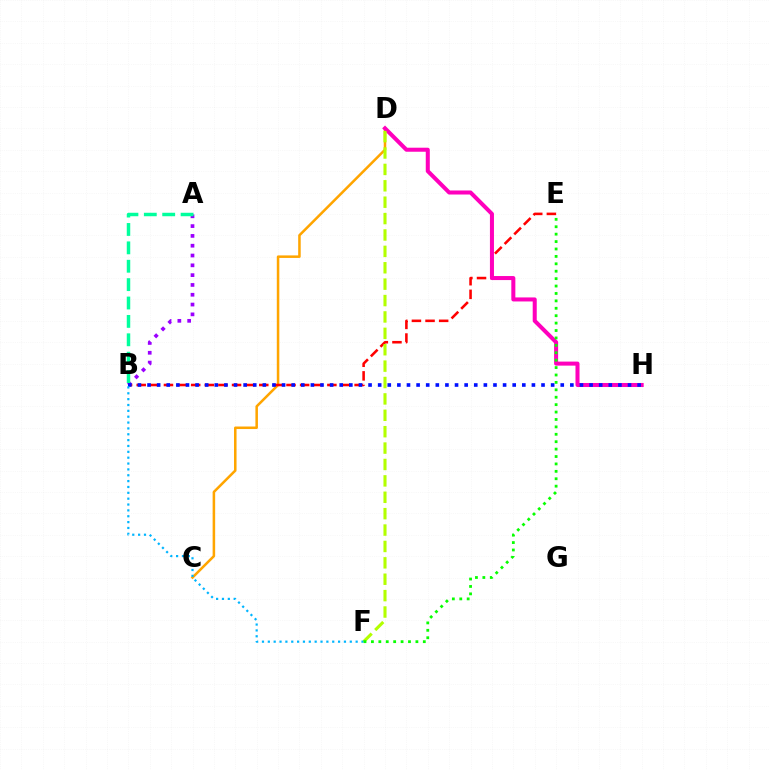{('C', 'D'): [{'color': '#ffa500', 'line_style': 'solid', 'thickness': 1.82}], ('B', 'E'): [{'color': '#ff0000', 'line_style': 'dashed', 'thickness': 1.85}], ('D', 'H'): [{'color': '#ff00bd', 'line_style': 'solid', 'thickness': 2.9}], ('A', 'B'): [{'color': '#9b00ff', 'line_style': 'dotted', 'thickness': 2.66}, {'color': '#00ff9d', 'line_style': 'dashed', 'thickness': 2.5}], ('D', 'F'): [{'color': '#b3ff00', 'line_style': 'dashed', 'thickness': 2.23}], ('B', 'H'): [{'color': '#0010ff', 'line_style': 'dotted', 'thickness': 2.61}], ('B', 'F'): [{'color': '#00b5ff', 'line_style': 'dotted', 'thickness': 1.59}], ('E', 'F'): [{'color': '#08ff00', 'line_style': 'dotted', 'thickness': 2.01}]}